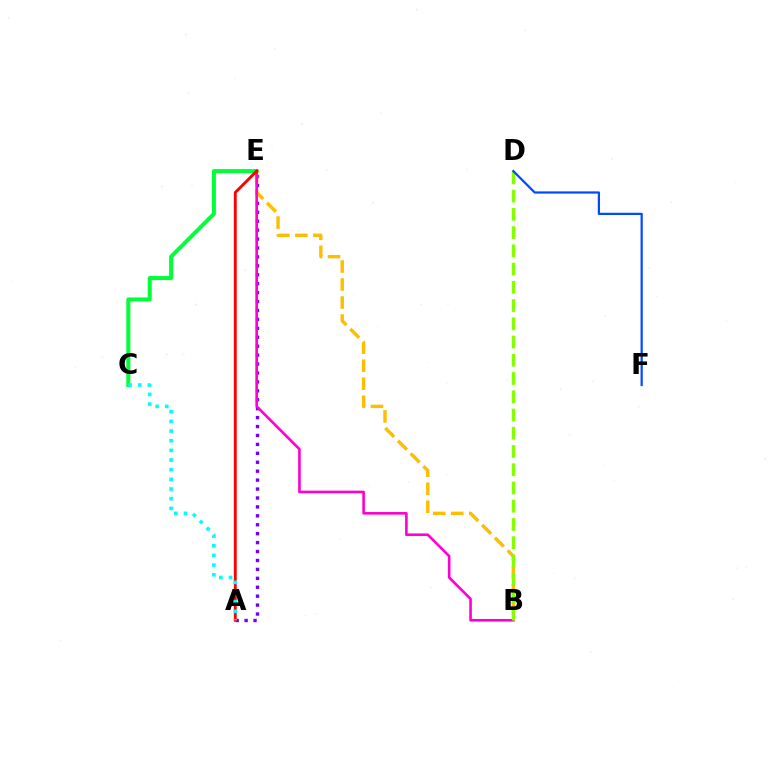{('A', 'E'): [{'color': '#7200ff', 'line_style': 'dotted', 'thickness': 2.43}, {'color': '#ff0000', 'line_style': 'solid', 'thickness': 2.07}], ('C', 'E'): [{'color': '#00ff39', 'line_style': 'solid', 'thickness': 2.9}], ('B', 'E'): [{'color': '#ffbd00', 'line_style': 'dashed', 'thickness': 2.45}, {'color': '#ff00cf', 'line_style': 'solid', 'thickness': 1.89}], ('B', 'D'): [{'color': '#84ff00', 'line_style': 'dashed', 'thickness': 2.48}], ('D', 'F'): [{'color': '#004bff', 'line_style': 'solid', 'thickness': 1.61}], ('A', 'C'): [{'color': '#00fff6', 'line_style': 'dotted', 'thickness': 2.63}]}